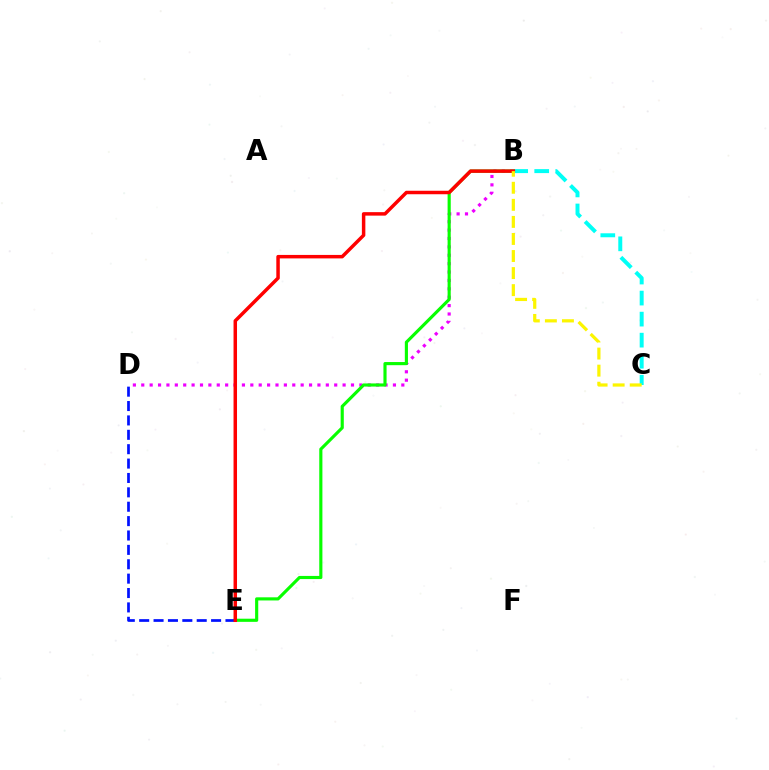{('B', 'D'): [{'color': '#ee00ff', 'line_style': 'dotted', 'thickness': 2.28}], ('B', 'C'): [{'color': '#00fff6', 'line_style': 'dashed', 'thickness': 2.86}, {'color': '#fcf500', 'line_style': 'dashed', 'thickness': 2.32}], ('B', 'E'): [{'color': '#08ff00', 'line_style': 'solid', 'thickness': 2.26}, {'color': '#ff0000', 'line_style': 'solid', 'thickness': 2.51}], ('D', 'E'): [{'color': '#0010ff', 'line_style': 'dashed', 'thickness': 1.95}]}